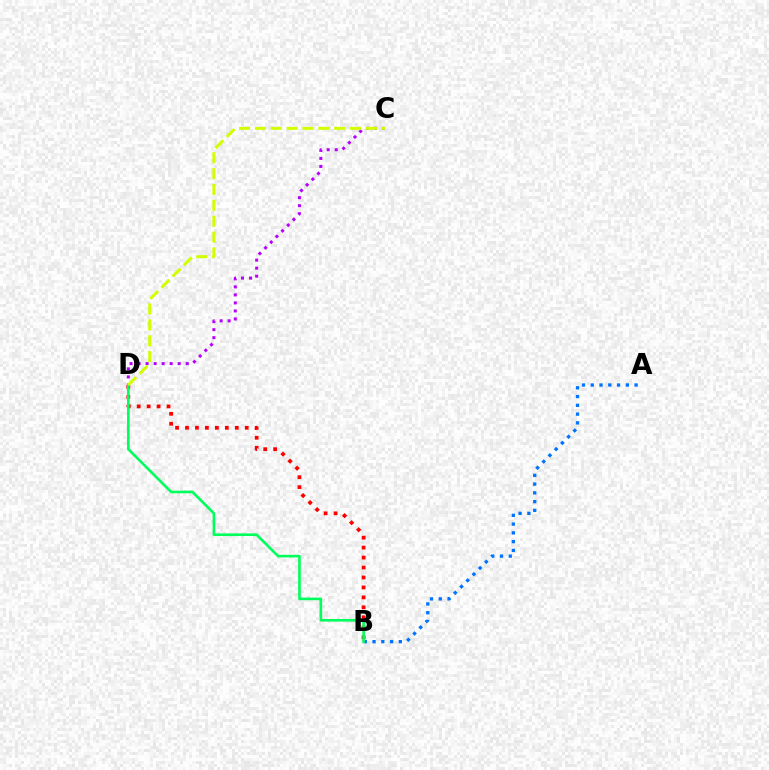{('B', 'D'): [{'color': '#ff0000', 'line_style': 'dotted', 'thickness': 2.71}, {'color': '#00ff5c', 'line_style': 'solid', 'thickness': 1.89}], ('A', 'B'): [{'color': '#0074ff', 'line_style': 'dotted', 'thickness': 2.38}], ('C', 'D'): [{'color': '#b900ff', 'line_style': 'dotted', 'thickness': 2.18}, {'color': '#d1ff00', 'line_style': 'dashed', 'thickness': 2.15}]}